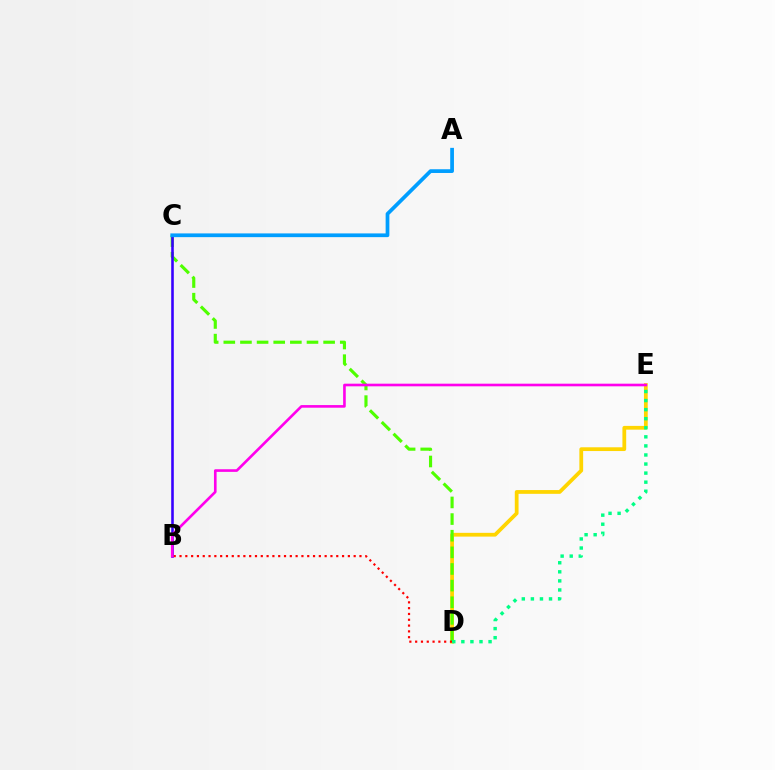{('D', 'E'): [{'color': '#ffd500', 'line_style': 'solid', 'thickness': 2.71}, {'color': '#00ff86', 'line_style': 'dotted', 'thickness': 2.46}], ('C', 'D'): [{'color': '#4fff00', 'line_style': 'dashed', 'thickness': 2.26}], ('B', 'C'): [{'color': '#3700ff', 'line_style': 'solid', 'thickness': 1.87}], ('A', 'C'): [{'color': '#009eff', 'line_style': 'solid', 'thickness': 2.69}], ('B', 'D'): [{'color': '#ff0000', 'line_style': 'dotted', 'thickness': 1.58}], ('B', 'E'): [{'color': '#ff00ed', 'line_style': 'solid', 'thickness': 1.89}]}